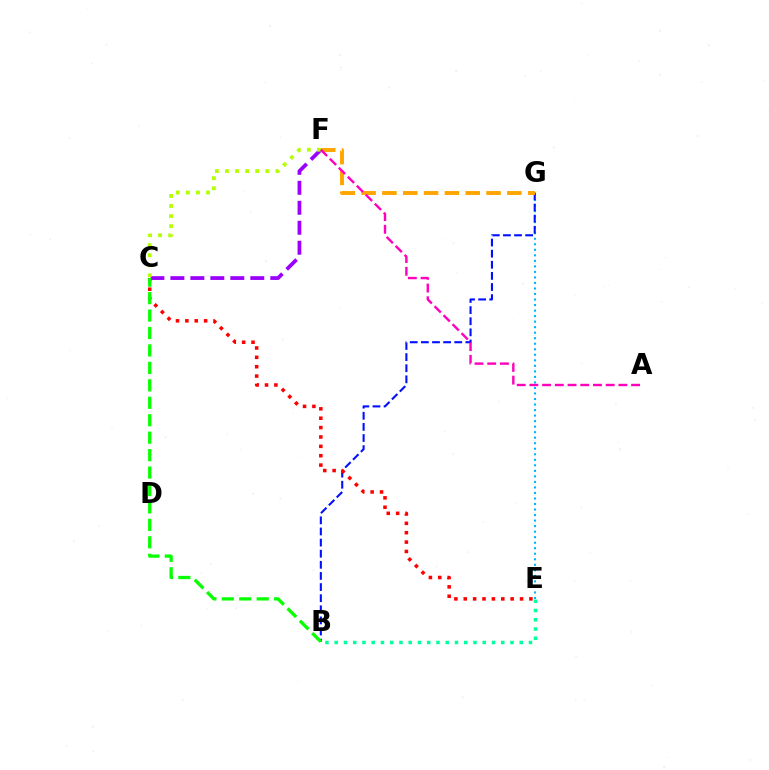{('C', 'F'): [{'color': '#9b00ff', 'line_style': 'dashed', 'thickness': 2.71}, {'color': '#b3ff00', 'line_style': 'dotted', 'thickness': 2.74}], ('E', 'G'): [{'color': '#00b5ff', 'line_style': 'dotted', 'thickness': 1.5}], ('B', 'G'): [{'color': '#0010ff', 'line_style': 'dashed', 'thickness': 1.51}], ('F', 'G'): [{'color': '#ffa500', 'line_style': 'dashed', 'thickness': 2.83}], ('C', 'E'): [{'color': '#ff0000', 'line_style': 'dotted', 'thickness': 2.55}], ('B', 'C'): [{'color': '#08ff00', 'line_style': 'dashed', 'thickness': 2.37}], ('B', 'E'): [{'color': '#00ff9d', 'line_style': 'dotted', 'thickness': 2.51}], ('A', 'F'): [{'color': '#ff00bd', 'line_style': 'dashed', 'thickness': 1.73}]}